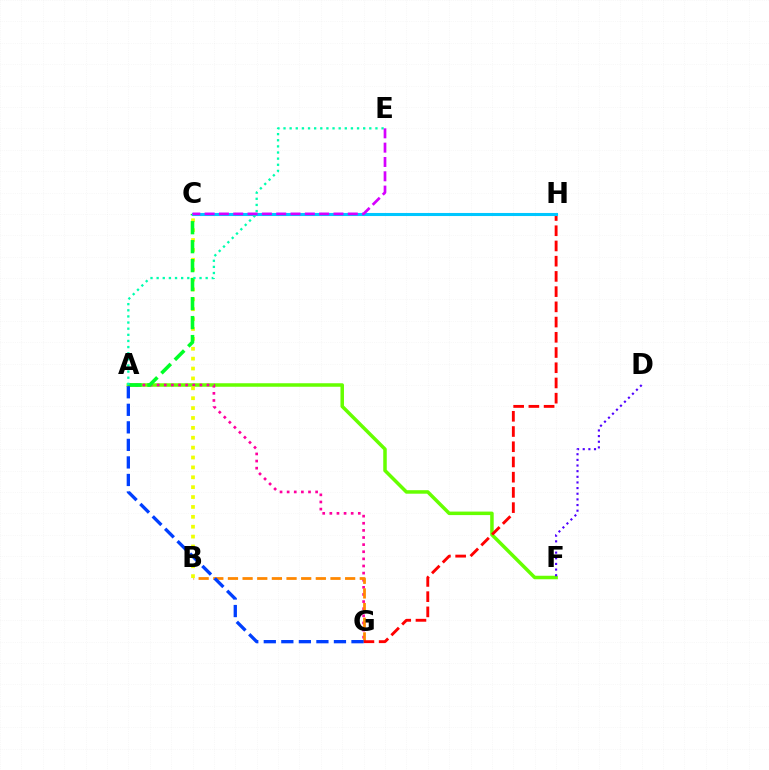{('A', 'F'): [{'color': '#66ff00', 'line_style': 'solid', 'thickness': 2.53}], ('D', 'F'): [{'color': '#4f00ff', 'line_style': 'dotted', 'thickness': 1.53}], ('A', 'G'): [{'color': '#ff00a0', 'line_style': 'dotted', 'thickness': 1.93}, {'color': '#003fff', 'line_style': 'dashed', 'thickness': 2.38}], ('B', 'G'): [{'color': '#ff8800', 'line_style': 'dashed', 'thickness': 1.99}], ('B', 'C'): [{'color': '#eeff00', 'line_style': 'dotted', 'thickness': 2.69}], ('G', 'H'): [{'color': '#ff0000', 'line_style': 'dashed', 'thickness': 2.07}], ('A', 'C'): [{'color': '#00ff27', 'line_style': 'dashed', 'thickness': 2.58}], ('C', 'H'): [{'color': '#00c7ff', 'line_style': 'solid', 'thickness': 2.21}], ('A', 'E'): [{'color': '#00ffaf', 'line_style': 'dotted', 'thickness': 1.67}], ('C', 'E'): [{'color': '#d600ff', 'line_style': 'dashed', 'thickness': 1.95}]}